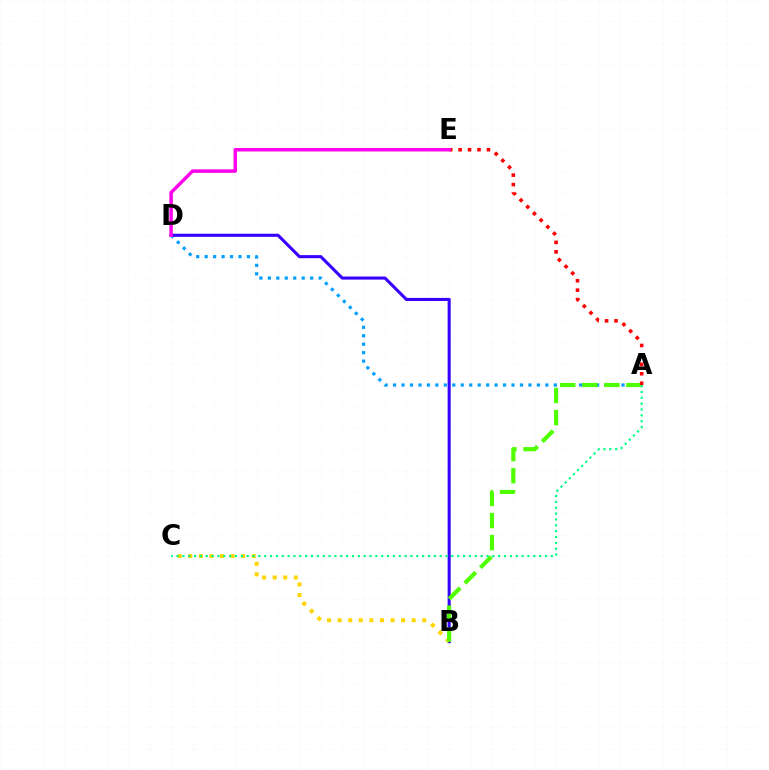{('A', 'D'): [{'color': '#009eff', 'line_style': 'dotted', 'thickness': 2.3}], ('B', 'D'): [{'color': '#3700ff', 'line_style': 'solid', 'thickness': 2.22}], ('B', 'C'): [{'color': '#ffd500', 'line_style': 'dotted', 'thickness': 2.87}], ('A', 'B'): [{'color': '#4fff00', 'line_style': 'dashed', 'thickness': 3.0}], ('A', 'E'): [{'color': '#ff0000', 'line_style': 'dotted', 'thickness': 2.56}], ('A', 'C'): [{'color': '#00ff86', 'line_style': 'dotted', 'thickness': 1.59}], ('D', 'E'): [{'color': '#ff00ed', 'line_style': 'solid', 'thickness': 2.49}]}